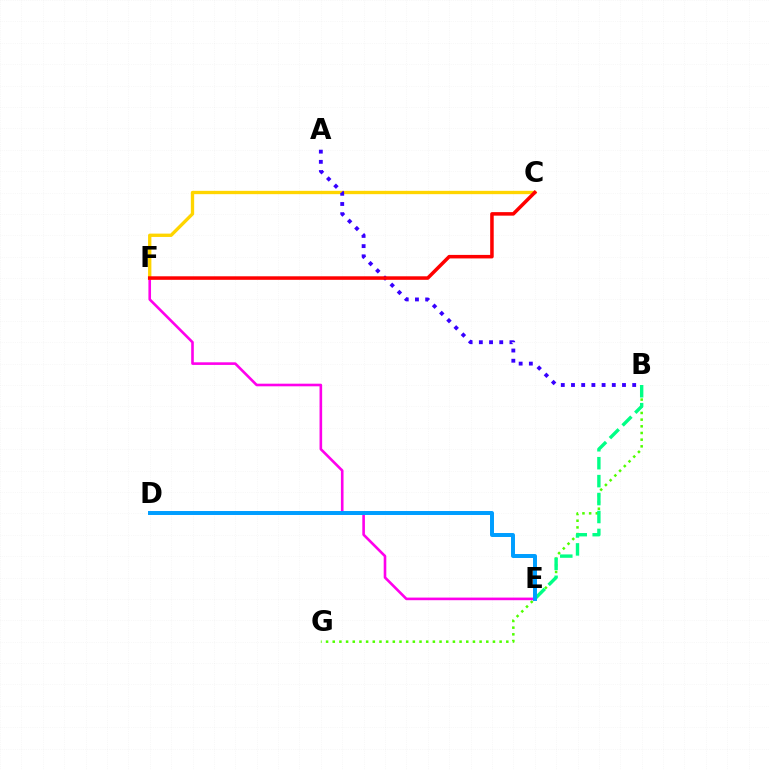{('B', 'G'): [{'color': '#4fff00', 'line_style': 'dotted', 'thickness': 1.81}], ('B', 'E'): [{'color': '#00ff86', 'line_style': 'dashed', 'thickness': 2.44}], ('E', 'F'): [{'color': '#ff00ed', 'line_style': 'solid', 'thickness': 1.89}], ('C', 'F'): [{'color': '#ffd500', 'line_style': 'solid', 'thickness': 2.4}, {'color': '#ff0000', 'line_style': 'solid', 'thickness': 2.54}], ('A', 'B'): [{'color': '#3700ff', 'line_style': 'dotted', 'thickness': 2.77}], ('D', 'E'): [{'color': '#009eff', 'line_style': 'solid', 'thickness': 2.85}]}